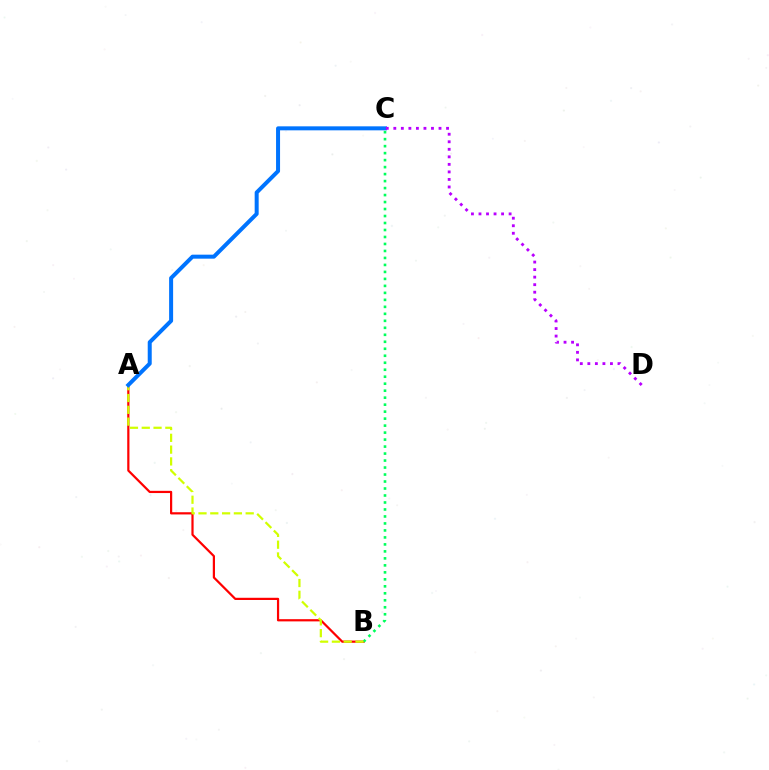{('A', 'B'): [{'color': '#ff0000', 'line_style': 'solid', 'thickness': 1.59}, {'color': '#d1ff00', 'line_style': 'dashed', 'thickness': 1.6}], ('B', 'C'): [{'color': '#00ff5c', 'line_style': 'dotted', 'thickness': 1.9}], ('A', 'C'): [{'color': '#0074ff', 'line_style': 'solid', 'thickness': 2.88}], ('C', 'D'): [{'color': '#b900ff', 'line_style': 'dotted', 'thickness': 2.05}]}